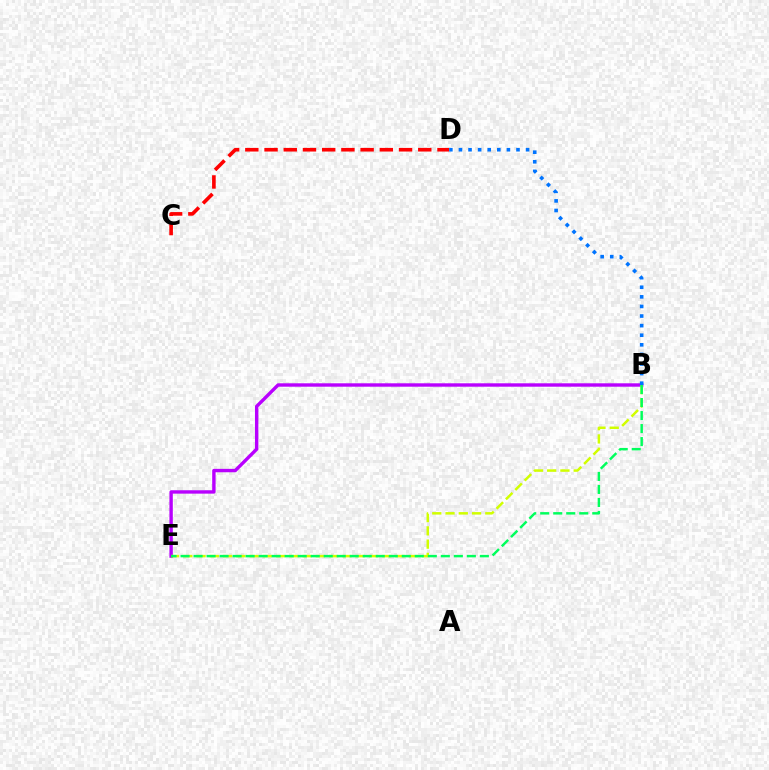{('B', 'E'): [{'color': '#b900ff', 'line_style': 'solid', 'thickness': 2.45}, {'color': '#d1ff00', 'line_style': 'dashed', 'thickness': 1.8}, {'color': '#00ff5c', 'line_style': 'dashed', 'thickness': 1.77}], ('C', 'D'): [{'color': '#ff0000', 'line_style': 'dashed', 'thickness': 2.61}], ('B', 'D'): [{'color': '#0074ff', 'line_style': 'dotted', 'thickness': 2.61}]}